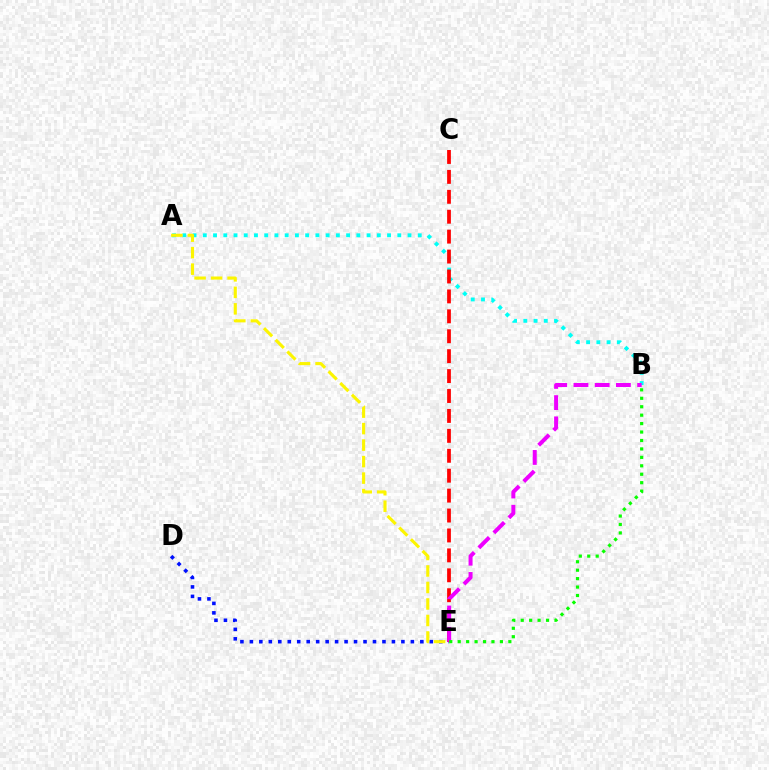{('D', 'E'): [{'color': '#0010ff', 'line_style': 'dotted', 'thickness': 2.57}], ('A', 'B'): [{'color': '#00fff6', 'line_style': 'dotted', 'thickness': 2.78}], ('A', 'E'): [{'color': '#fcf500', 'line_style': 'dashed', 'thickness': 2.24}], ('C', 'E'): [{'color': '#ff0000', 'line_style': 'dashed', 'thickness': 2.71}], ('B', 'E'): [{'color': '#ee00ff', 'line_style': 'dashed', 'thickness': 2.88}, {'color': '#08ff00', 'line_style': 'dotted', 'thickness': 2.29}]}